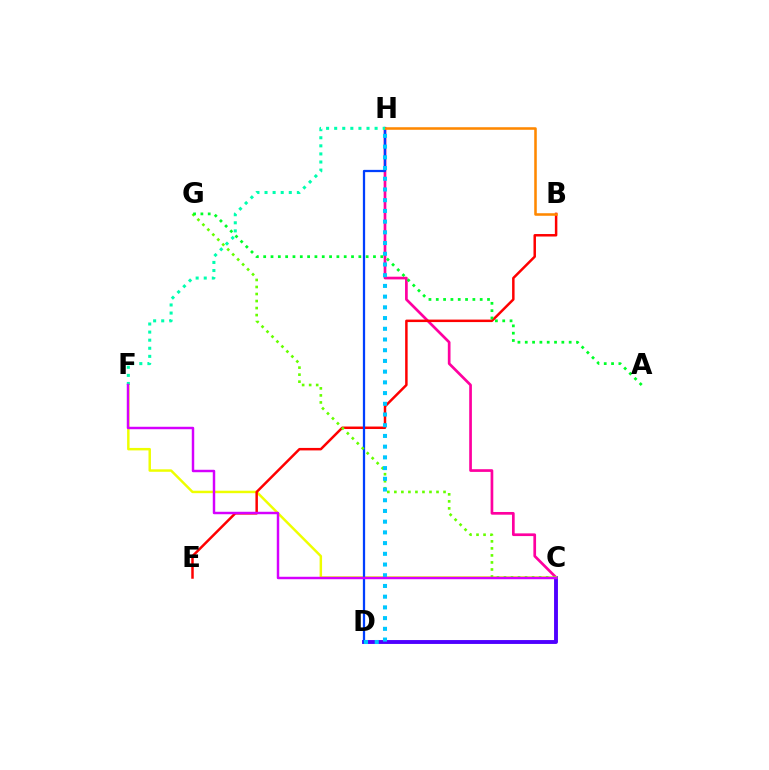{('C', 'H'): [{'color': '#ff00a0', 'line_style': 'solid', 'thickness': 1.94}], ('C', 'D'): [{'color': '#4f00ff', 'line_style': 'solid', 'thickness': 2.8}], ('C', 'F'): [{'color': '#eeff00', 'line_style': 'solid', 'thickness': 1.78}, {'color': '#d600ff', 'line_style': 'solid', 'thickness': 1.77}], ('B', 'E'): [{'color': '#ff0000', 'line_style': 'solid', 'thickness': 1.79}], ('D', 'H'): [{'color': '#003fff', 'line_style': 'solid', 'thickness': 1.63}, {'color': '#00c7ff', 'line_style': 'dotted', 'thickness': 2.91}], ('C', 'G'): [{'color': '#66ff00', 'line_style': 'dotted', 'thickness': 1.91}], ('B', 'H'): [{'color': '#ff8800', 'line_style': 'solid', 'thickness': 1.84}], ('F', 'H'): [{'color': '#00ffaf', 'line_style': 'dotted', 'thickness': 2.2}], ('A', 'G'): [{'color': '#00ff27', 'line_style': 'dotted', 'thickness': 1.99}]}